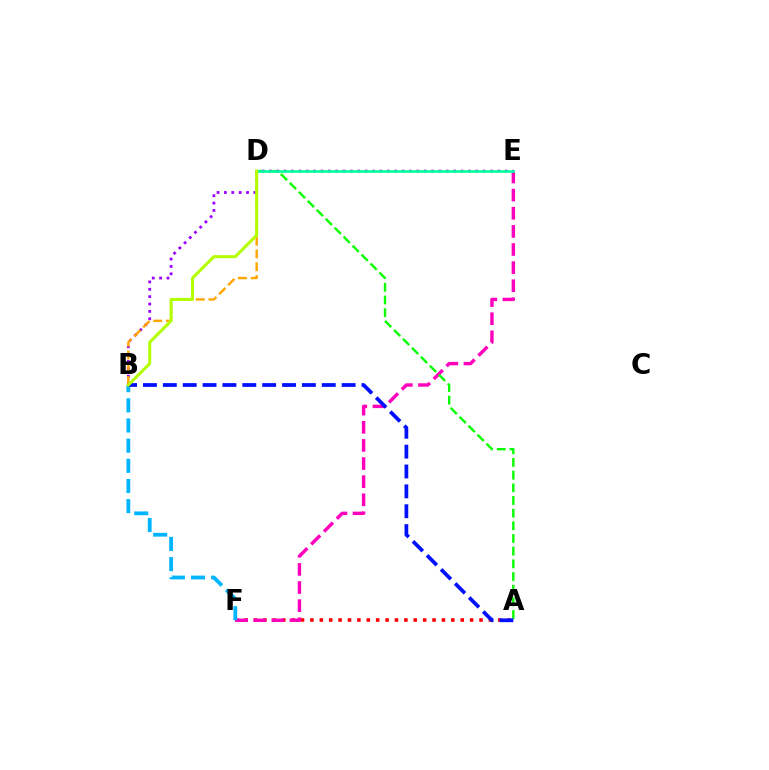{('A', 'F'): [{'color': '#ff0000', 'line_style': 'dotted', 'thickness': 2.55}], ('E', 'F'): [{'color': '#ff00bd', 'line_style': 'dashed', 'thickness': 2.46}], ('A', 'D'): [{'color': '#08ff00', 'line_style': 'dashed', 'thickness': 1.72}], ('B', 'E'): [{'color': '#9b00ff', 'line_style': 'dotted', 'thickness': 2.0}], ('B', 'F'): [{'color': '#00b5ff', 'line_style': 'dashed', 'thickness': 2.74}], ('B', 'D'): [{'color': '#ffa500', 'line_style': 'dashed', 'thickness': 1.73}, {'color': '#b3ff00', 'line_style': 'solid', 'thickness': 2.18}], ('A', 'B'): [{'color': '#0010ff', 'line_style': 'dashed', 'thickness': 2.7}], ('D', 'E'): [{'color': '#00ff9d', 'line_style': 'solid', 'thickness': 1.88}]}